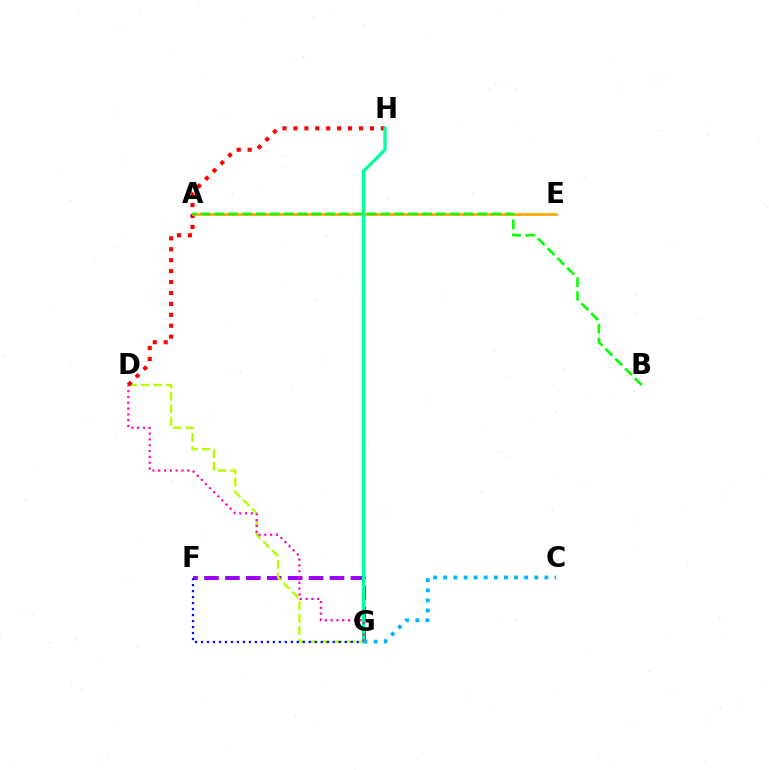{('F', 'G'): [{'color': '#9b00ff', 'line_style': 'dashed', 'thickness': 2.84}, {'color': '#0010ff', 'line_style': 'dotted', 'thickness': 1.63}], ('D', 'G'): [{'color': '#b3ff00', 'line_style': 'dashed', 'thickness': 1.7}, {'color': '#ff00bd', 'line_style': 'dotted', 'thickness': 1.58}], ('C', 'G'): [{'color': '#00b5ff', 'line_style': 'dotted', 'thickness': 2.75}], ('D', 'H'): [{'color': '#ff0000', 'line_style': 'dotted', 'thickness': 2.97}], ('A', 'E'): [{'color': '#ffa500', 'line_style': 'solid', 'thickness': 1.96}], ('G', 'H'): [{'color': '#00ff9d', 'line_style': 'solid', 'thickness': 2.36}], ('A', 'B'): [{'color': '#08ff00', 'line_style': 'dashed', 'thickness': 1.88}]}